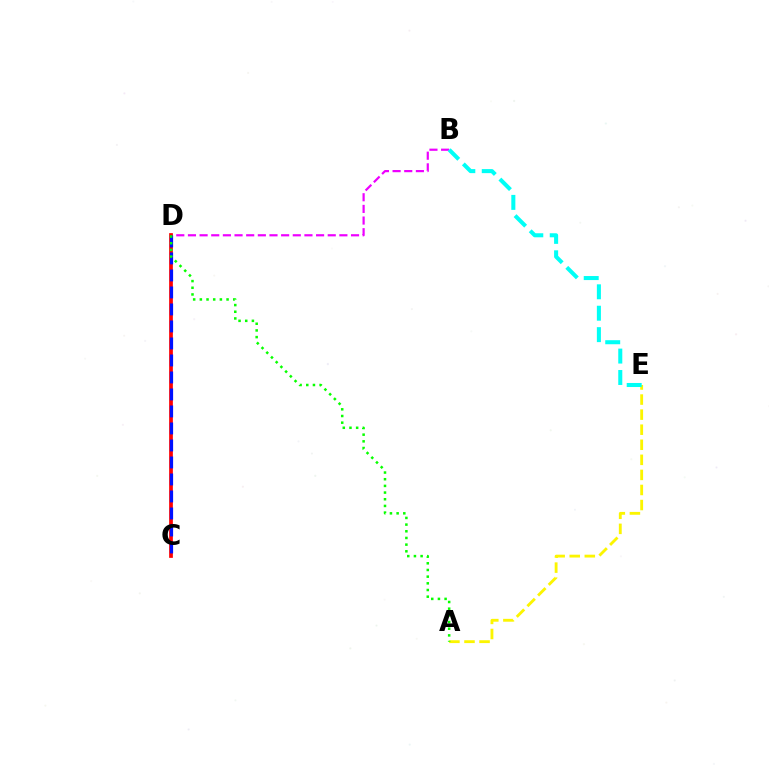{('B', 'D'): [{'color': '#ee00ff', 'line_style': 'dashed', 'thickness': 1.58}], ('C', 'D'): [{'color': '#ff0000', 'line_style': 'solid', 'thickness': 2.68}, {'color': '#0010ff', 'line_style': 'dashed', 'thickness': 2.31}], ('A', 'E'): [{'color': '#fcf500', 'line_style': 'dashed', 'thickness': 2.05}], ('A', 'D'): [{'color': '#08ff00', 'line_style': 'dotted', 'thickness': 1.81}], ('B', 'E'): [{'color': '#00fff6', 'line_style': 'dashed', 'thickness': 2.91}]}